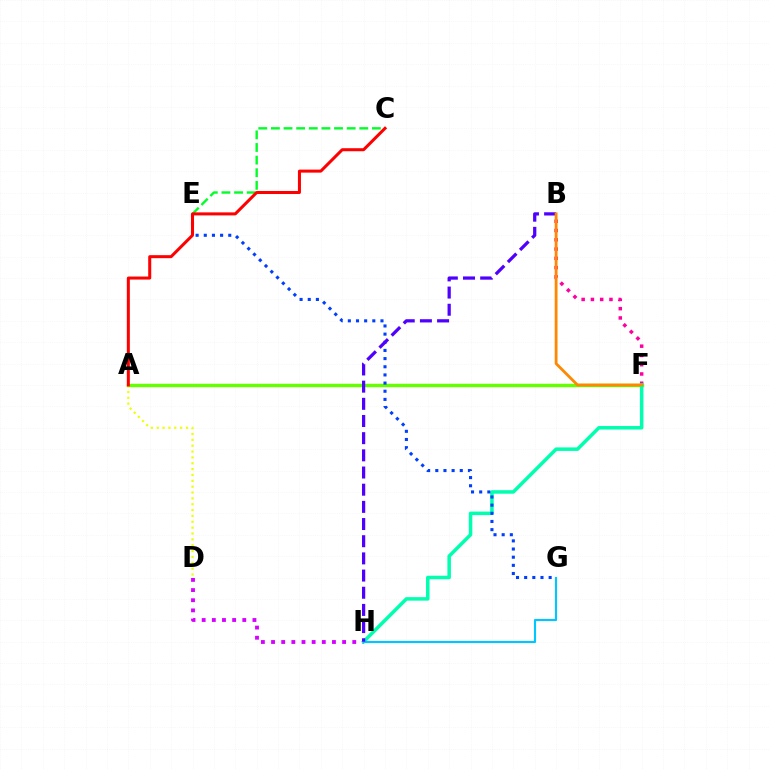{('B', 'F'): [{'color': '#ff00a0', 'line_style': 'dotted', 'thickness': 2.52}, {'color': '#ff8800', 'line_style': 'solid', 'thickness': 2.01}], ('A', 'F'): [{'color': '#66ff00', 'line_style': 'solid', 'thickness': 2.47}], ('D', 'H'): [{'color': '#d600ff', 'line_style': 'dotted', 'thickness': 2.76}], ('F', 'H'): [{'color': '#00ffaf', 'line_style': 'solid', 'thickness': 2.53}], ('G', 'H'): [{'color': '#00c7ff', 'line_style': 'solid', 'thickness': 1.54}], ('E', 'G'): [{'color': '#003fff', 'line_style': 'dotted', 'thickness': 2.22}], ('C', 'E'): [{'color': '#00ff27', 'line_style': 'dashed', 'thickness': 1.72}], ('B', 'H'): [{'color': '#4f00ff', 'line_style': 'dashed', 'thickness': 2.33}], ('A', 'D'): [{'color': '#eeff00', 'line_style': 'dotted', 'thickness': 1.59}], ('A', 'C'): [{'color': '#ff0000', 'line_style': 'solid', 'thickness': 2.18}]}